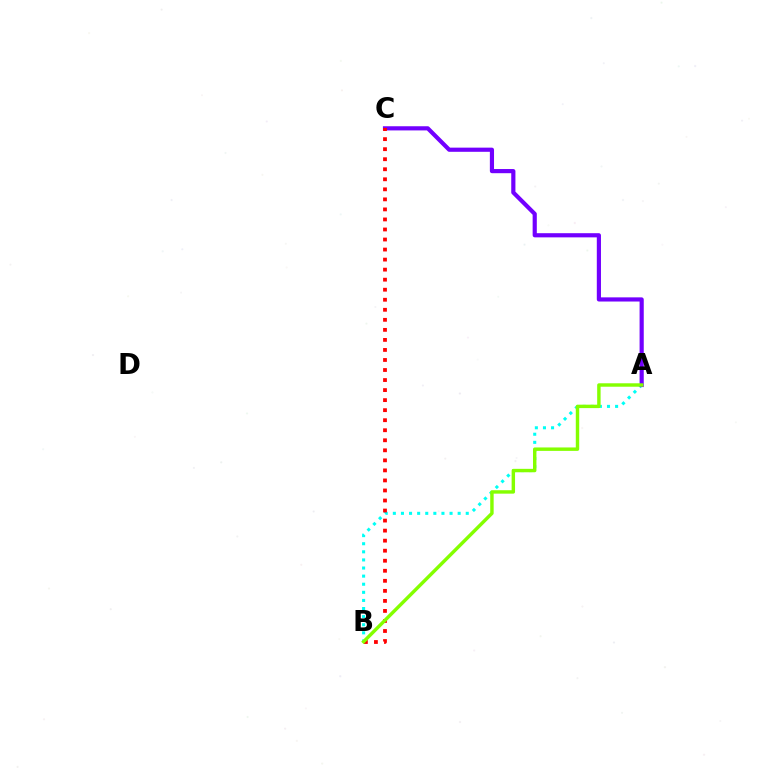{('A', 'B'): [{'color': '#00fff6', 'line_style': 'dotted', 'thickness': 2.2}, {'color': '#84ff00', 'line_style': 'solid', 'thickness': 2.47}], ('A', 'C'): [{'color': '#7200ff', 'line_style': 'solid', 'thickness': 3.0}], ('B', 'C'): [{'color': '#ff0000', 'line_style': 'dotted', 'thickness': 2.73}]}